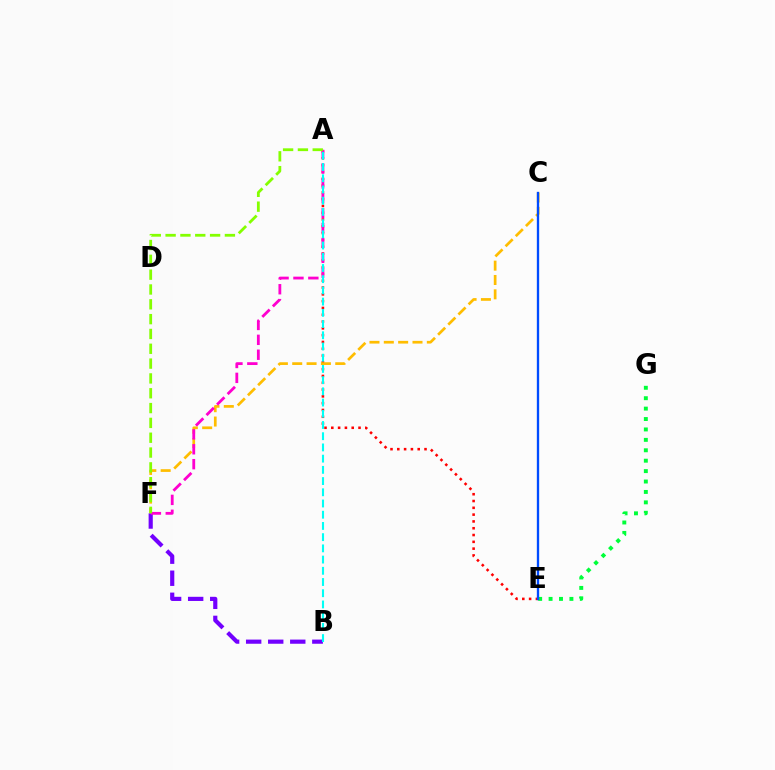{('A', 'E'): [{'color': '#ff0000', 'line_style': 'dotted', 'thickness': 1.85}], ('C', 'F'): [{'color': '#ffbd00', 'line_style': 'dashed', 'thickness': 1.95}], ('B', 'F'): [{'color': '#7200ff', 'line_style': 'dashed', 'thickness': 3.0}], ('A', 'F'): [{'color': '#ff00cf', 'line_style': 'dashed', 'thickness': 2.02}, {'color': '#84ff00', 'line_style': 'dashed', 'thickness': 2.01}], ('E', 'G'): [{'color': '#00ff39', 'line_style': 'dotted', 'thickness': 2.83}], ('C', 'E'): [{'color': '#004bff', 'line_style': 'solid', 'thickness': 1.68}], ('A', 'B'): [{'color': '#00fff6', 'line_style': 'dashed', 'thickness': 1.52}]}